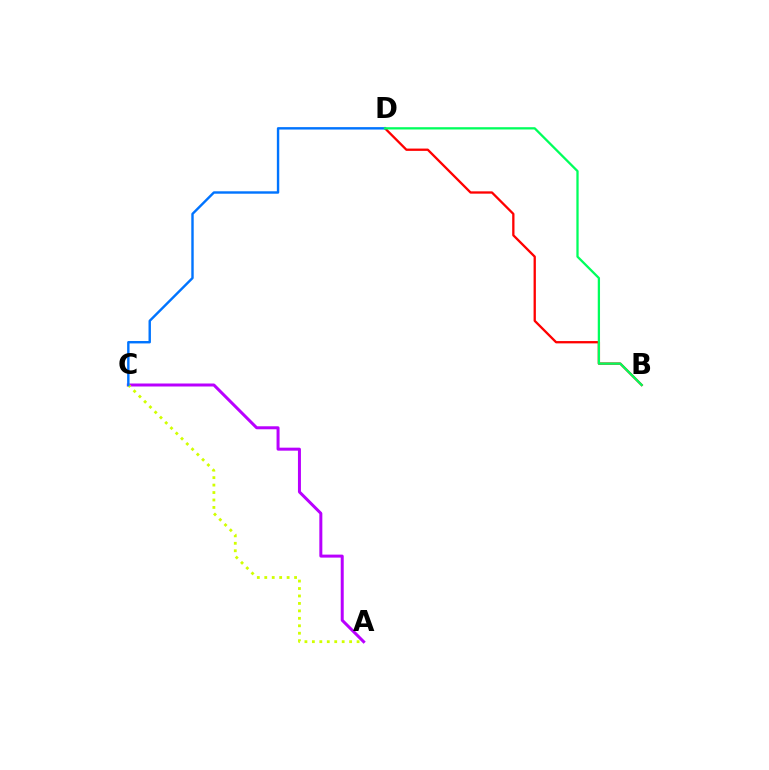{('B', 'D'): [{'color': '#ff0000', 'line_style': 'solid', 'thickness': 1.66}, {'color': '#00ff5c', 'line_style': 'solid', 'thickness': 1.64}], ('A', 'C'): [{'color': '#b900ff', 'line_style': 'solid', 'thickness': 2.16}, {'color': '#d1ff00', 'line_style': 'dotted', 'thickness': 2.02}], ('C', 'D'): [{'color': '#0074ff', 'line_style': 'solid', 'thickness': 1.74}]}